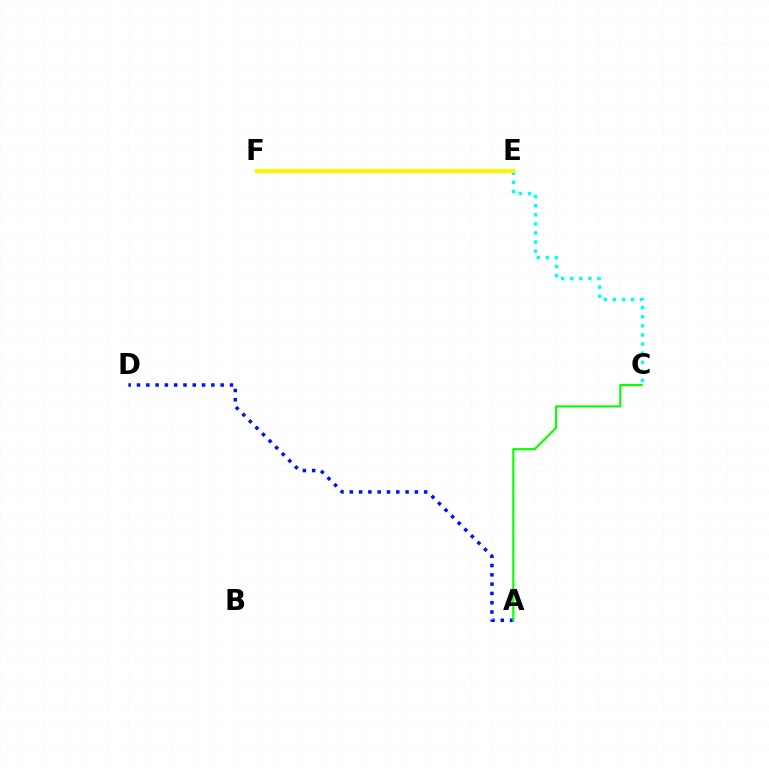{('E', 'F'): [{'color': '#ee00ff', 'line_style': 'dotted', 'thickness': 1.6}, {'color': '#ff0000', 'line_style': 'solid', 'thickness': 2.26}, {'color': '#fcf500', 'line_style': 'solid', 'thickness': 2.89}], ('C', 'E'): [{'color': '#00fff6', 'line_style': 'dotted', 'thickness': 2.47}], ('A', 'D'): [{'color': '#0010ff', 'line_style': 'dotted', 'thickness': 2.53}], ('A', 'C'): [{'color': '#08ff00', 'line_style': 'solid', 'thickness': 1.55}]}